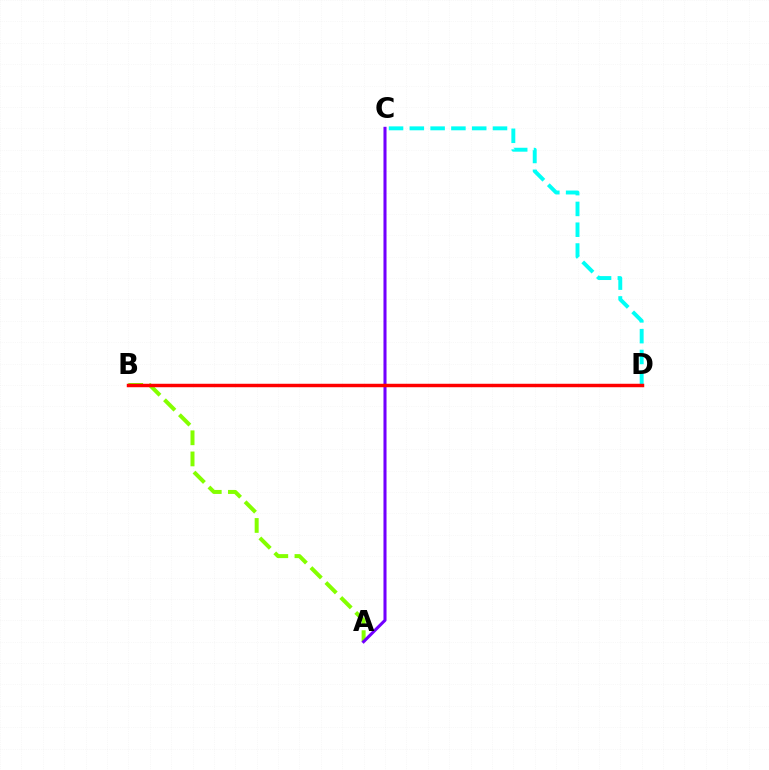{('C', 'D'): [{'color': '#00fff6', 'line_style': 'dashed', 'thickness': 2.82}], ('A', 'B'): [{'color': '#84ff00', 'line_style': 'dashed', 'thickness': 2.87}], ('A', 'C'): [{'color': '#7200ff', 'line_style': 'solid', 'thickness': 2.2}], ('B', 'D'): [{'color': '#ff0000', 'line_style': 'solid', 'thickness': 2.49}]}